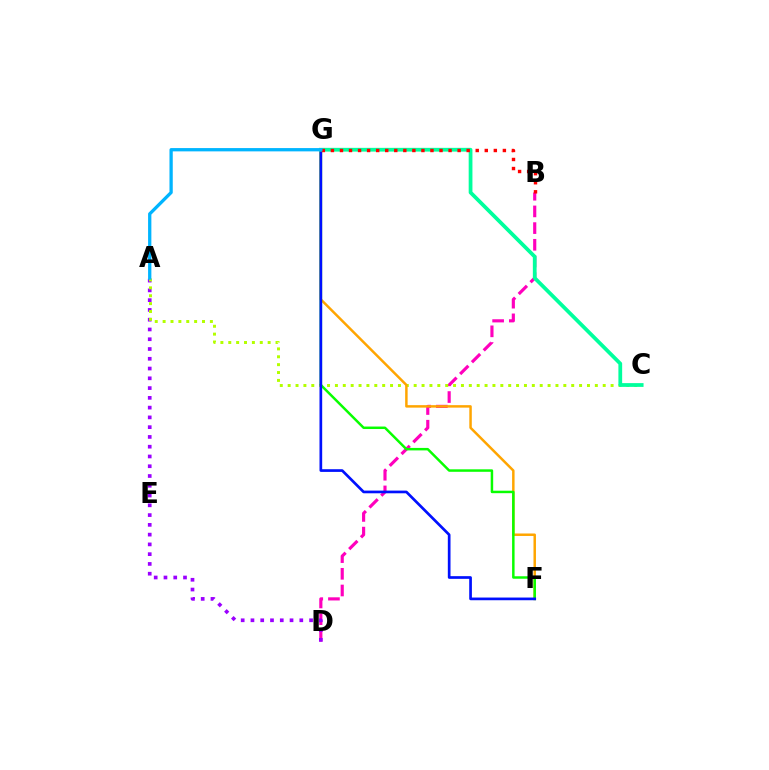{('B', 'D'): [{'color': '#ff00bd', 'line_style': 'dashed', 'thickness': 2.27}], ('A', 'D'): [{'color': '#9b00ff', 'line_style': 'dotted', 'thickness': 2.65}], ('A', 'C'): [{'color': '#b3ff00', 'line_style': 'dotted', 'thickness': 2.14}], ('F', 'G'): [{'color': '#ffa500', 'line_style': 'solid', 'thickness': 1.78}, {'color': '#08ff00', 'line_style': 'solid', 'thickness': 1.79}, {'color': '#0010ff', 'line_style': 'solid', 'thickness': 1.94}], ('C', 'G'): [{'color': '#00ff9d', 'line_style': 'solid', 'thickness': 2.71}], ('B', 'G'): [{'color': '#ff0000', 'line_style': 'dotted', 'thickness': 2.46}], ('A', 'G'): [{'color': '#00b5ff', 'line_style': 'solid', 'thickness': 2.37}]}